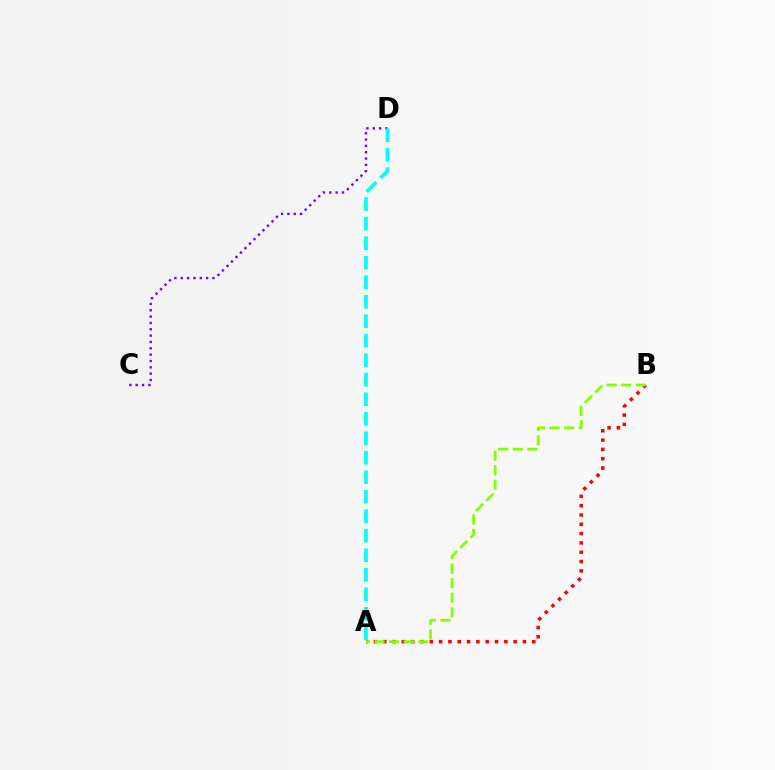{('C', 'D'): [{'color': '#7200ff', 'line_style': 'dotted', 'thickness': 1.72}], ('A', 'B'): [{'color': '#ff0000', 'line_style': 'dotted', 'thickness': 2.53}, {'color': '#84ff00', 'line_style': 'dashed', 'thickness': 1.98}], ('A', 'D'): [{'color': '#00fff6', 'line_style': 'dashed', 'thickness': 2.65}]}